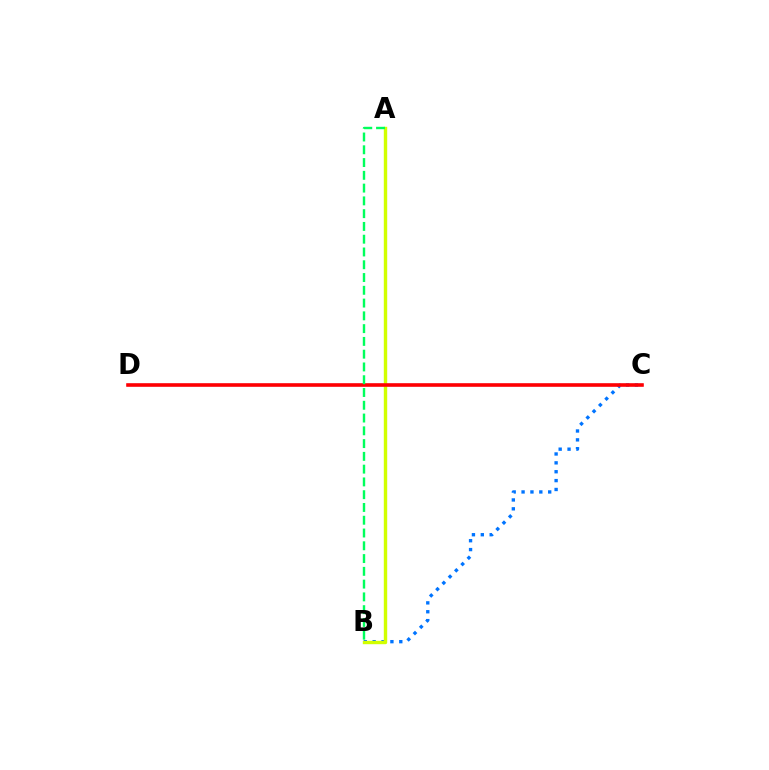{('B', 'C'): [{'color': '#0074ff', 'line_style': 'dotted', 'thickness': 2.41}], ('C', 'D'): [{'color': '#b900ff', 'line_style': 'solid', 'thickness': 1.65}, {'color': '#ff0000', 'line_style': 'solid', 'thickness': 2.56}], ('A', 'B'): [{'color': '#d1ff00', 'line_style': 'solid', 'thickness': 2.45}, {'color': '#00ff5c', 'line_style': 'dashed', 'thickness': 1.74}]}